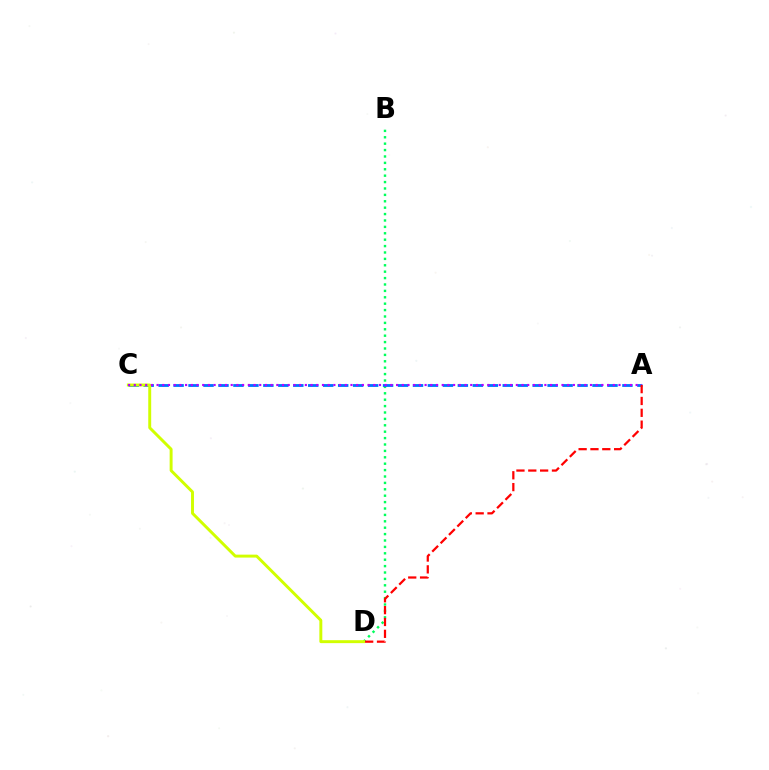{('B', 'D'): [{'color': '#00ff5c', 'line_style': 'dotted', 'thickness': 1.74}], ('A', 'C'): [{'color': '#0074ff', 'line_style': 'dashed', 'thickness': 2.03}, {'color': '#b900ff', 'line_style': 'dotted', 'thickness': 1.55}], ('C', 'D'): [{'color': '#d1ff00', 'line_style': 'solid', 'thickness': 2.12}], ('A', 'D'): [{'color': '#ff0000', 'line_style': 'dashed', 'thickness': 1.61}]}